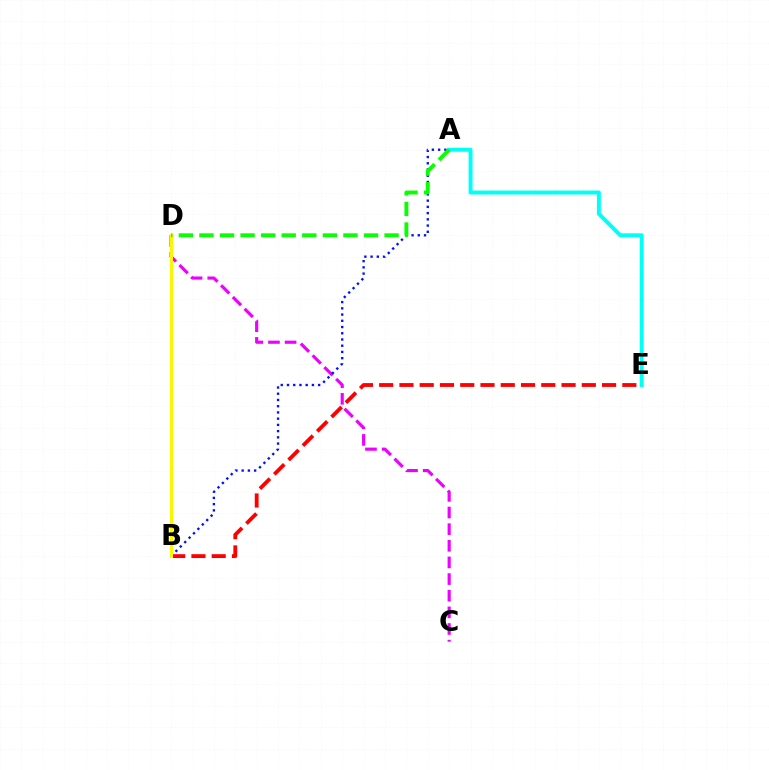{('C', 'D'): [{'color': '#ee00ff', 'line_style': 'dashed', 'thickness': 2.26}], ('B', 'E'): [{'color': '#ff0000', 'line_style': 'dashed', 'thickness': 2.75}], ('A', 'B'): [{'color': '#0010ff', 'line_style': 'dotted', 'thickness': 1.69}], ('B', 'D'): [{'color': '#fcf500', 'line_style': 'solid', 'thickness': 2.16}], ('A', 'E'): [{'color': '#00fff6', 'line_style': 'solid', 'thickness': 2.83}], ('A', 'D'): [{'color': '#08ff00', 'line_style': 'dashed', 'thickness': 2.79}]}